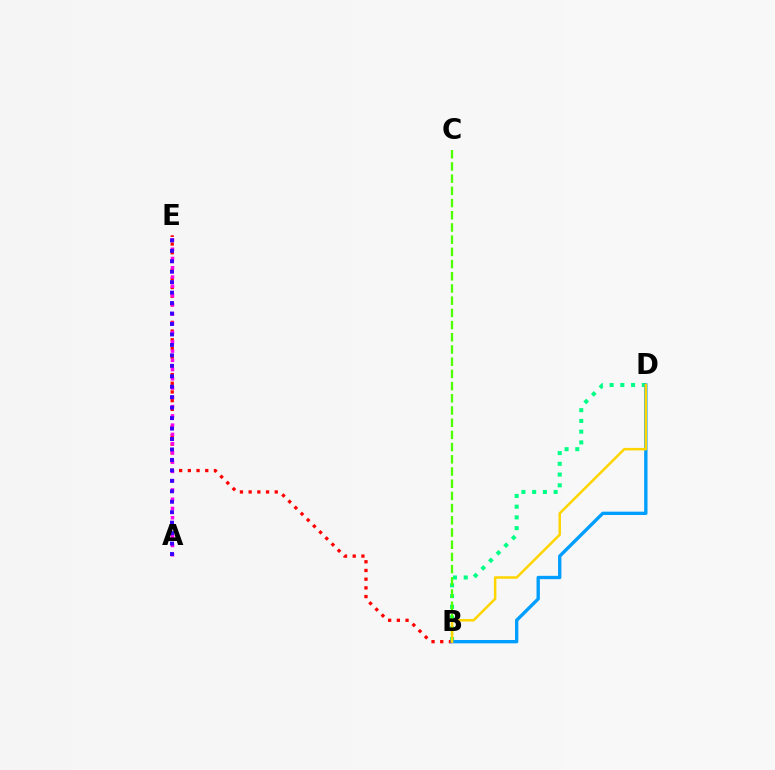{('B', 'D'): [{'color': '#00ff86', 'line_style': 'dotted', 'thickness': 2.92}, {'color': '#009eff', 'line_style': 'solid', 'thickness': 2.41}, {'color': '#ffd500', 'line_style': 'solid', 'thickness': 1.81}], ('B', 'E'): [{'color': '#ff0000', 'line_style': 'dotted', 'thickness': 2.36}], ('A', 'E'): [{'color': '#ff00ed', 'line_style': 'dotted', 'thickness': 2.52}, {'color': '#3700ff', 'line_style': 'dotted', 'thickness': 2.84}], ('B', 'C'): [{'color': '#4fff00', 'line_style': 'dashed', 'thickness': 1.66}]}